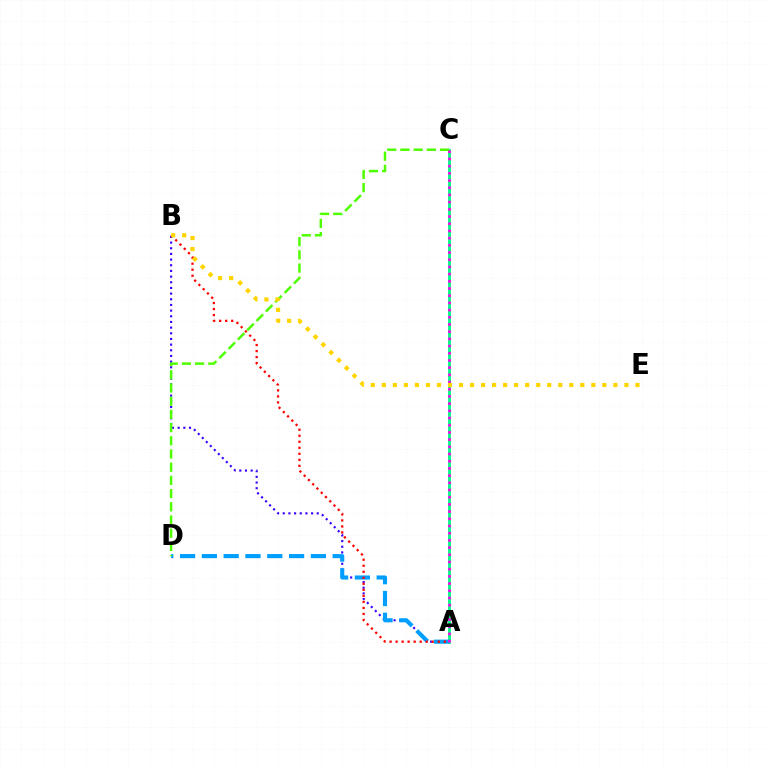{('A', 'C'): [{'color': '#00ff86', 'line_style': 'solid', 'thickness': 2.05}, {'color': '#ff00ed', 'line_style': 'dotted', 'thickness': 1.96}], ('A', 'B'): [{'color': '#3700ff', 'line_style': 'dotted', 'thickness': 1.54}, {'color': '#ff0000', 'line_style': 'dotted', 'thickness': 1.64}], ('A', 'D'): [{'color': '#009eff', 'line_style': 'dashed', 'thickness': 2.96}], ('C', 'D'): [{'color': '#4fff00', 'line_style': 'dashed', 'thickness': 1.79}], ('B', 'E'): [{'color': '#ffd500', 'line_style': 'dotted', 'thickness': 3.0}]}